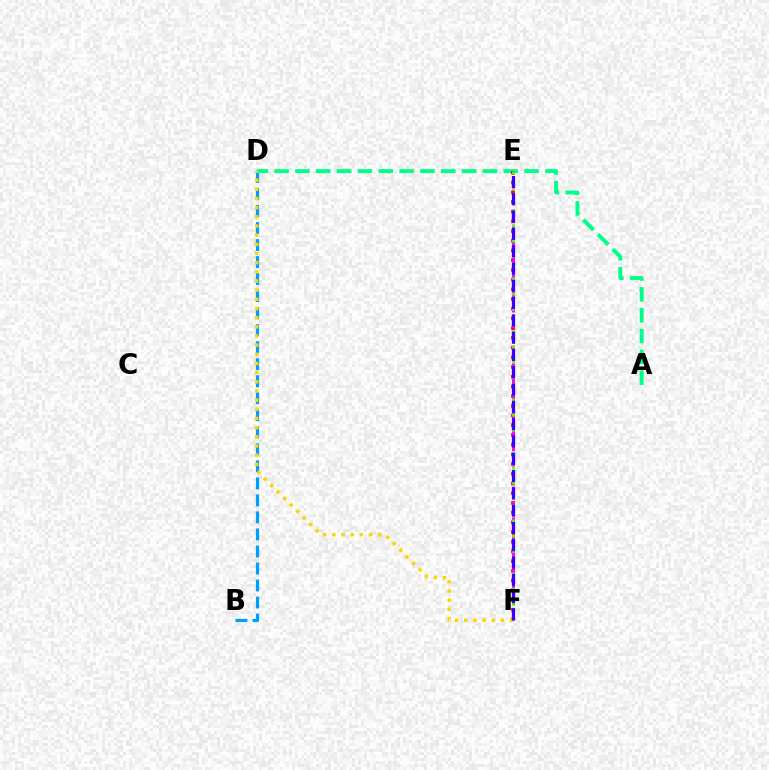{('B', 'D'): [{'color': '#009eff', 'line_style': 'dashed', 'thickness': 2.31}], ('A', 'D'): [{'color': '#00ff86', 'line_style': 'dashed', 'thickness': 2.83}], ('E', 'F'): [{'color': '#ff0000', 'line_style': 'dotted', 'thickness': 2.64}, {'color': '#ff00ed', 'line_style': 'dashed', 'thickness': 2.09}, {'color': '#4fff00', 'line_style': 'dotted', 'thickness': 2.06}, {'color': '#3700ff', 'line_style': 'dashed', 'thickness': 2.35}], ('D', 'F'): [{'color': '#ffd500', 'line_style': 'dotted', 'thickness': 2.49}]}